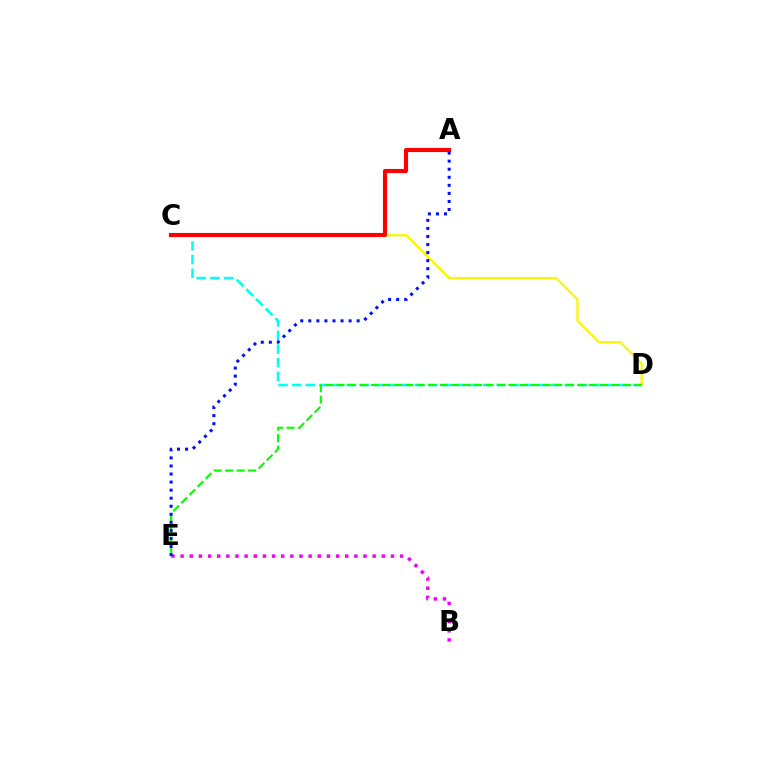{('B', 'E'): [{'color': '#ee00ff', 'line_style': 'dotted', 'thickness': 2.48}], ('C', 'D'): [{'color': '#fcf500', 'line_style': 'solid', 'thickness': 1.62}, {'color': '#00fff6', 'line_style': 'dashed', 'thickness': 1.85}], ('A', 'C'): [{'color': '#ff0000', 'line_style': 'solid', 'thickness': 2.97}], ('D', 'E'): [{'color': '#08ff00', 'line_style': 'dashed', 'thickness': 1.56}], ('A', 'E'): [{'color': '#0010ff', 'line_style': 'dotted', 'thickness': 2.19}]}